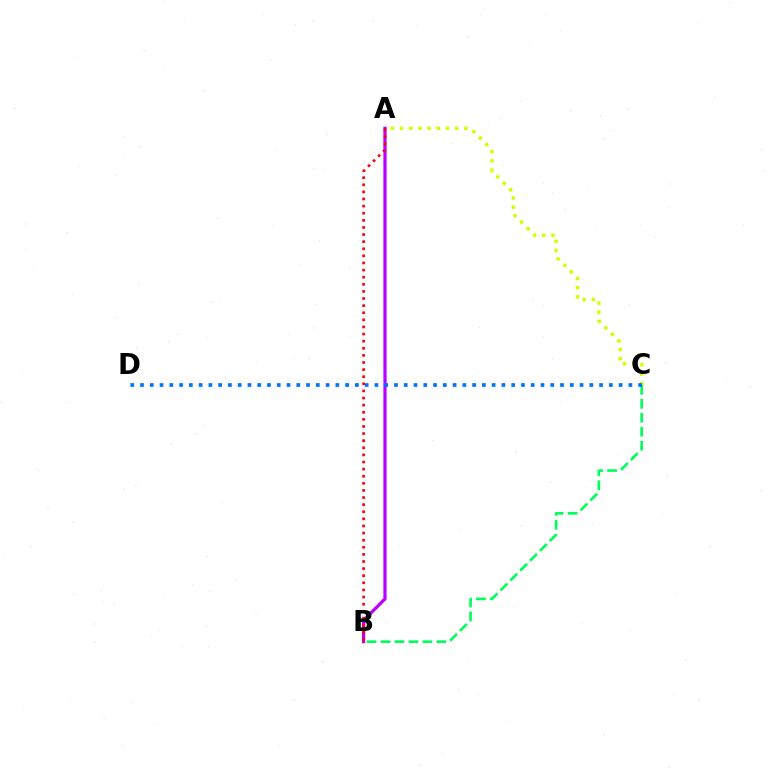{('B', 'C'): [{'color': '#00ff5c', 'line_style': 'dashed', 'thickness': 1.9}], ('A', 'B'): [{'color': '#b900ff', 'line_style': 'solid', 'thickness': 2.31}, {'color': '#ff0000', 'line_style': 'dotted', 'thickness': 1.93}], ('A', 'C'): [{'color': '#d1ff00', 'line_style': 'dotted', 'thickness': 2.5}], ('C', 'D'): [{'color': '#0074ff', 'line_style': 'dotted', 'thickness': 2.65}]}